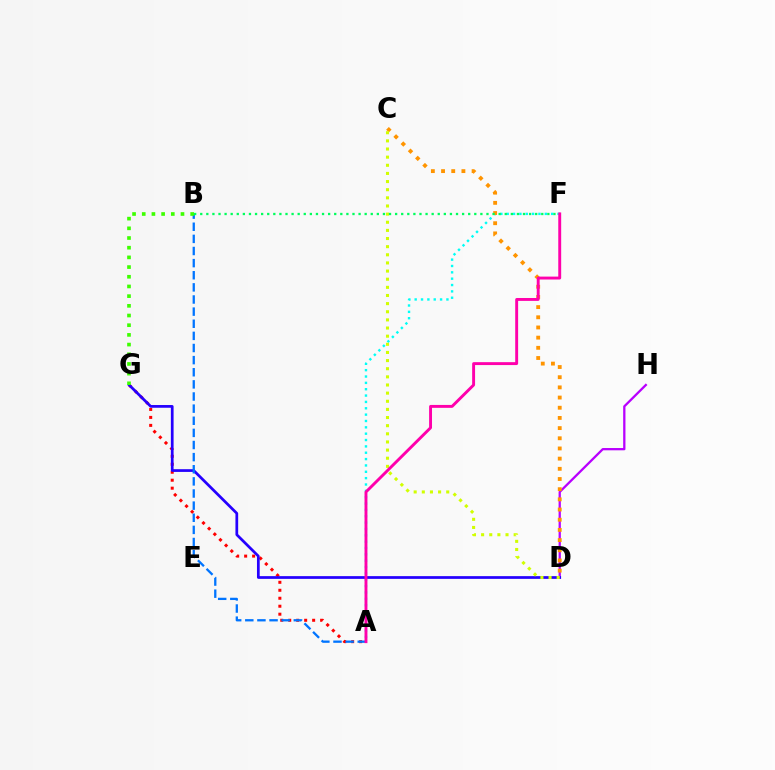{('A', 'F'): [{'color': '#00fff6', 'line_style': 'dotted', 'thickness': 1.73}, {'color': '#ff00ac', 'line_style': 'solid', 'thickness': 2.09}], ('D', 'H'): [{'color': '#b900ff', 'line_style': 'solid', 'thickness': 1.64}], ('A', 'G'): [{'color': '#ff0000', 'line_style': 'dotted', 'thickness': 2.17}], ('D', 'G'): [{'color': '#2500ff', 'line_style': 'solid', 'thickness': 1.96}], ('A', 'B'): [{'color': '#0074ff', 'line_style': 'dashed', 'thickness': 1.65}], ('C', 'D'): [{'color': '#ff9400', 'line_style': 'dotted', 'thickness': 2.77}, {'color': '#d1ff00', 'line_style': 'dotted', 'thickness': 2.21}], ('B', 'F'): [{'color': '#00ff5c', 'line_style': 'dotted', 'thickness': 1.65}], ('B', 'G'): [{'color': '#3dff00', 'line_style': 'dotted', 'thickness': 2.63}]}